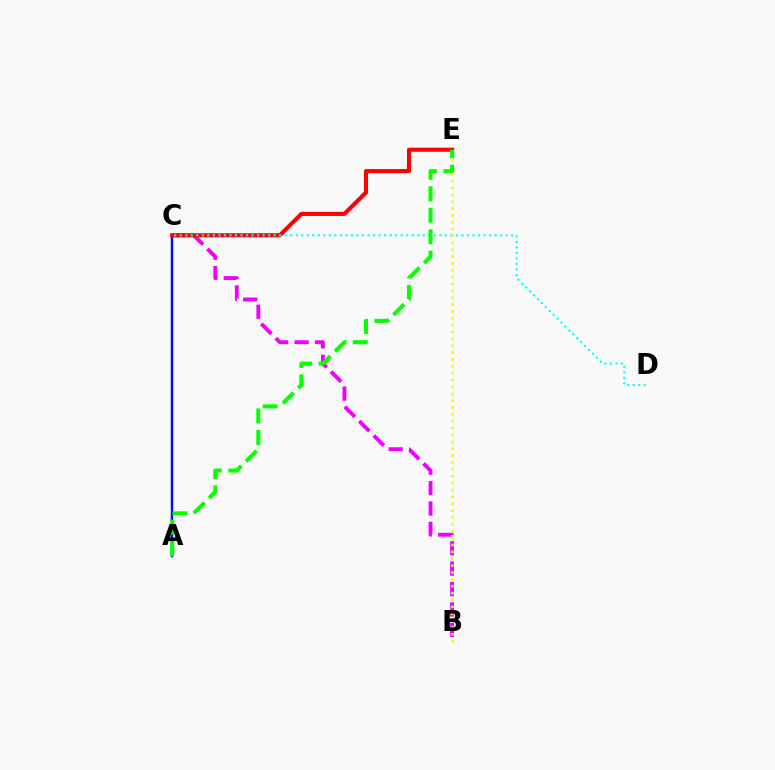{('A', 'C'): [{'color': '#0010ff', 'line_style': 'solid', 'thickness': 1.78}], ('B', 'C'): [{'color': '#ee00ff', 'line_style': 'dashed', 'thickness': 2.77}], ('C', 'E'): [{'color': '#ff0000', 'line_style': 'solid', 'thickness': 2.96}], ('C', 'D'): [{'color': '#00fff6', 'line_style': 'dotted', 'thickness': 1.5}], ('B', 'E'): [{'color': '#fcf500', 'line_style': 'dotted', 'thickness': 1.87}], ('A', 'E'): [{'color': '#08ff00', 'line_style': 'dashed', 'thickness': 2.92}]}